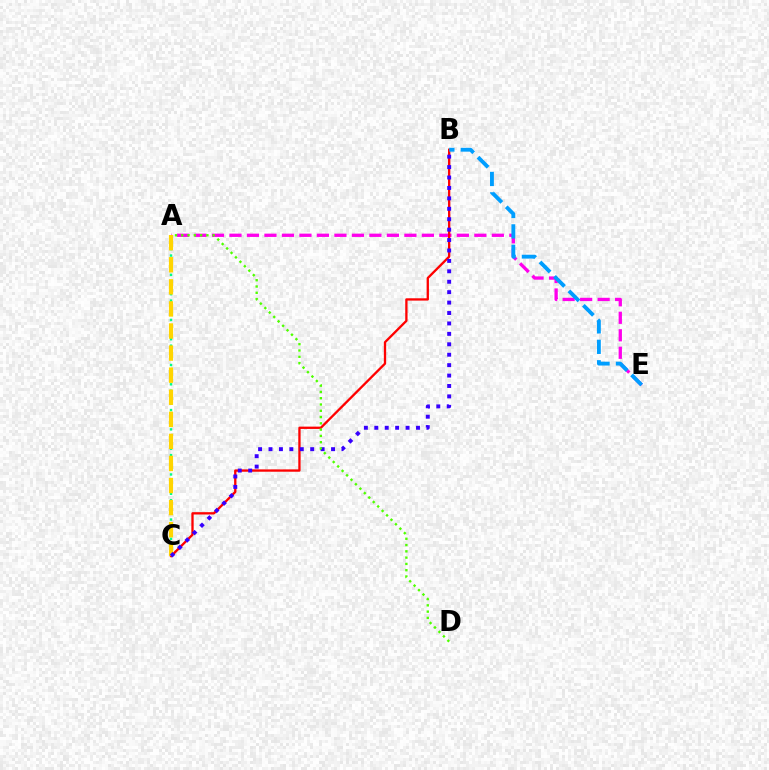{('A', 'E'): [{'color': '#ff00ed', 'line_style': 'dashed', 'thickness': 2.38}], ('B', 'C'): [{'color': '#ff0000', 'line_style': 'solid', 'thickness': 1.66}, {'color': '#3700ff', 'line_style': 'dotted', 'thickness': 2.83}], ('A', 'C'): [{'color': '#00ff86', 'line_style': 'dotted', 'thickness': 1.75}, {'color': '#ffd500', 'line_style': 'dashed', 'thickness': 3.0}], ('B', 'E'): [{'color': '#009eff', 'line_style': 'dashed', 'thickness': 2.78}], ('A', 'D'): [{'color': '#4fff00', 'line_style': 'dotted', 'thickness': 1.71}]}